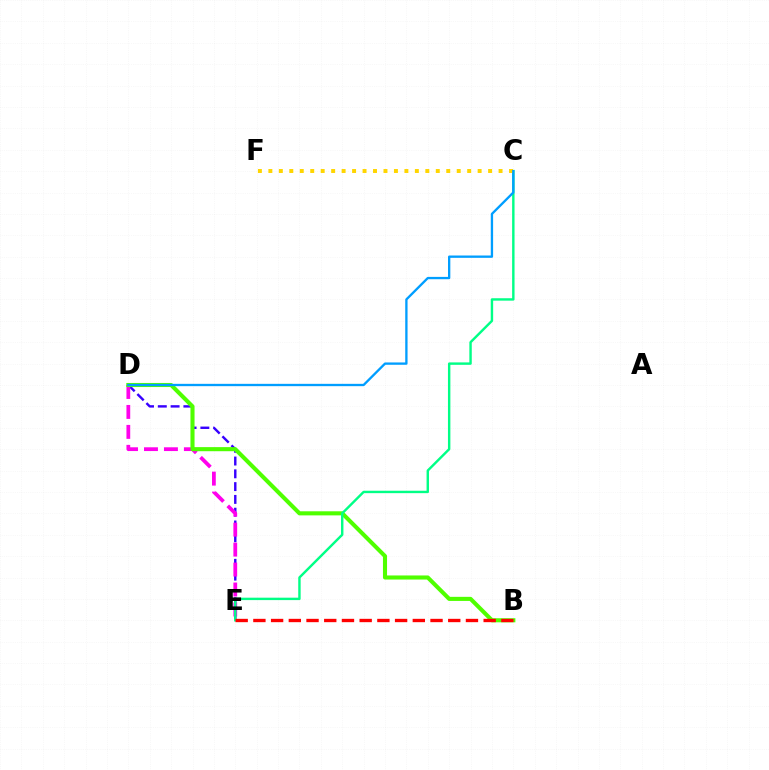{('D', 'E'): [{'color': '#3700ff', 'line_style': 'dashed', 'thickness': 1.74}, {'color': '#ff00ed', 'line_style': 'dashed', 'thickness': 2.71}], ('B', 'D'): [{'color': '#4fff00', 'line_style': 'solid', 'thickness': 2.94}], ('C', 'E'): [{'color': '#00ff86', 'line_style': 'solid', 'thickness': 1.74}], ('C', 'F'): [{'color': '#ffd500', 'line_style': 'dotted', 'thickness': 2.84}], ('B', 'E'): [{'color': '#ff0000', 'line_style': 'dashed', 'thickness': 2.41}], ('C', 'D'): [{'color': '#009eff', 'line_style': 'solid', 'thickness': 1.67}]}